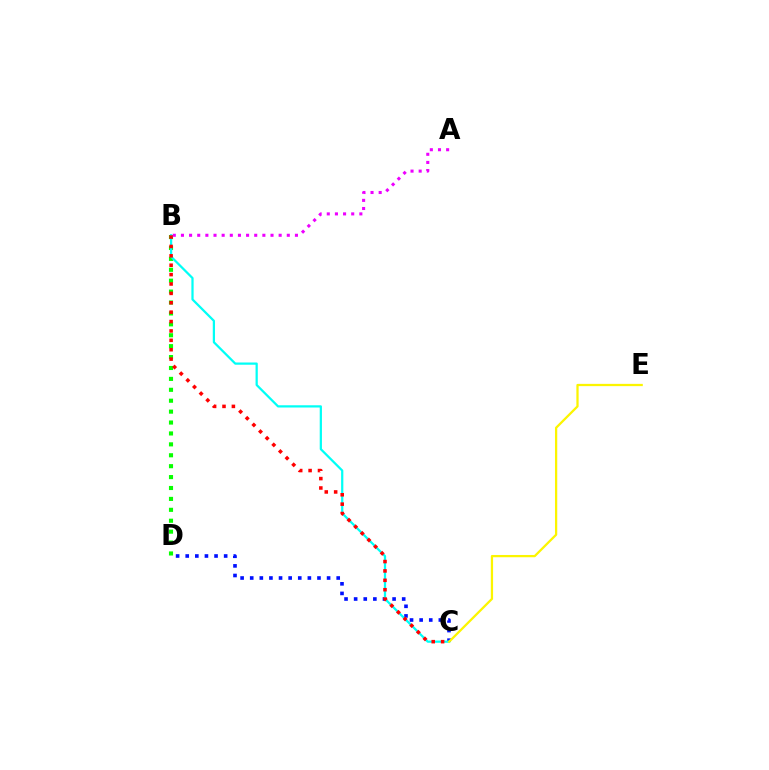{('B', 'D'): [{'color': '#08ff00', 'line_style': 'dotted', 'thickness': 2.96}], ('C', 'D'): [{'color': '#0010ff', 'line_style': 'dotted', 'thickness': 2.61}], ('B', 'C'): [{'color': '#00fff6', 'line_style': 'solid', 'thickness': 1.61}, {'color': '#ff0000', 'line_style': 'dotted', 'thickness': 2.55}], ('C', 'E'): [{'color': '#fcf500', 'line_style': 'solid', 'thickness': 1.63}], ('A', 'B'): [{'color': '#ee00ff', 'line_style': 'dotted', 'thickness': 2.21}]}